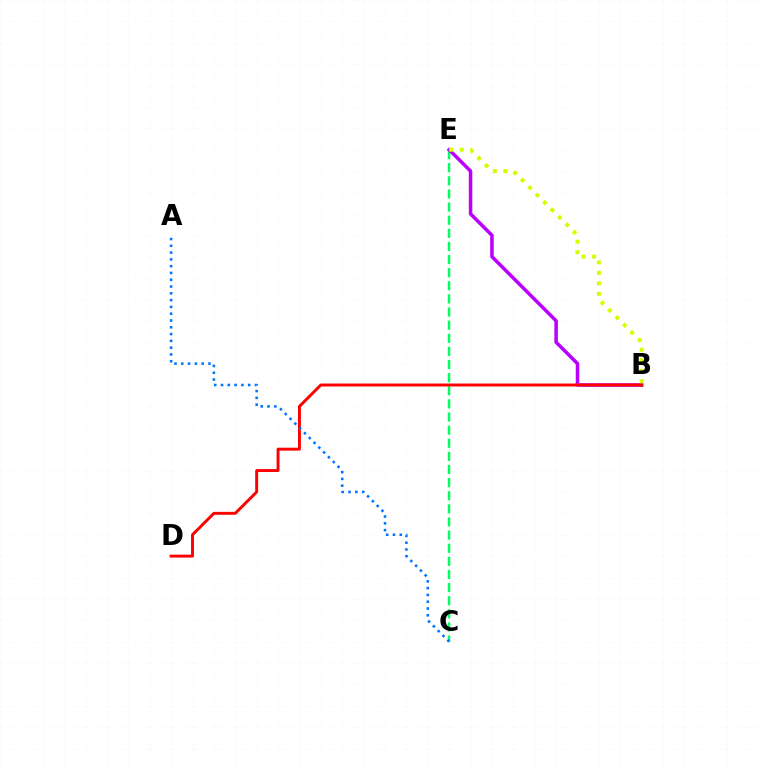{('C', 'E'): [{'color': '#00ff5c', 'line_style': 'dashed', 'thickness': 1.78}], ('B', 'E'): [{'color': '#b900ff', 'line_style': 'solid', 'thickness': 2.53}, {'color': '#d1ff00', 'line_style': 'dotted', 'thickness': 2.86}], ('B', 'D'): [{'color': '#ff0000', 'line_style': 'solid', 'thickness': 2.11}], ('A', 'C'): [{'color': '#0074ff', 'line_style': 'dotted', 'thickness': 1.84}]}